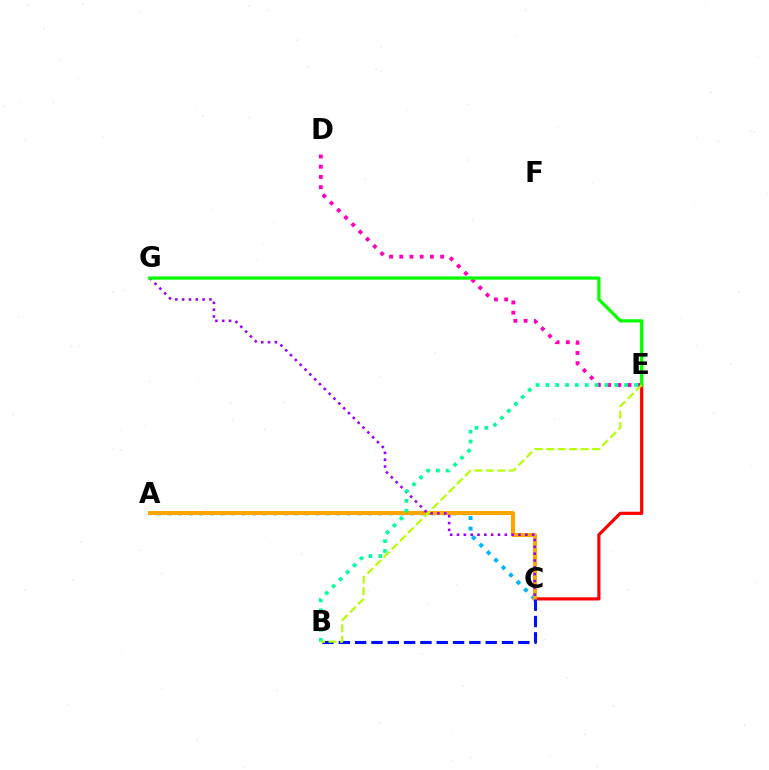{('D', 'E'): [{'color': '#ff00bd', 'line_style': 'dotted', 'thickness': 2.78}], ('C', 'E'): [{'color': '#ff0000', 'line_style': 'solid', 'thickness': 2.28}], ('A', 'C'): [{'color': '#00b5ff', 'line_style': 'dotted', 'thickness': 2.86}, {'color': '#ffa500', 'line_style': 'solid', 'thickness': 2.87}], ('B', 'C'): [{'color': '#0010ff', 'line_style': 'dashed', 'thickness': 2.22}], ('C', 'G'): [{'color': '#9b00ff', 'line_style': 'dotted', 'thickness': 1.86}], ('E', 'G'): [{'color': '#08ff00', 'line_style': 'solid', 'thickness': 2.34}], ('B', 'E'): [{'color': '#00ff9d', 'line_style': 'dotted', 'thickness': 2.67}, {'color': '#b3ff00', 'line_style': 'dashed', 'thickness': 1.56}]}